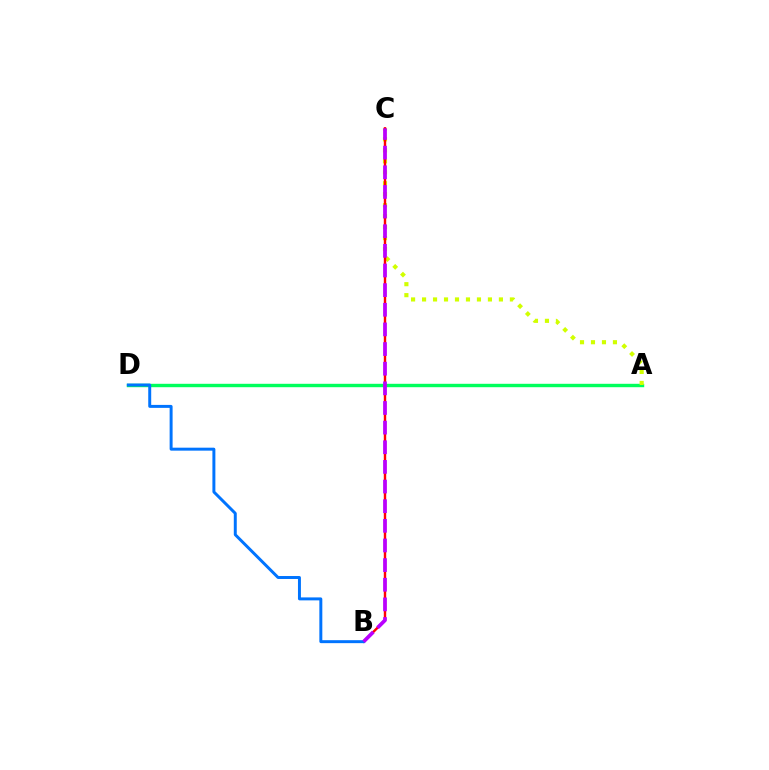{('A', 'D'): [{'color': '#00ff5c', 'line_style': 'solid', 'thickness': 2.45}], ('A', 'C'): [{'color': '#d1ff00', 'line_style': 'dotted', 'thickness': 2.98}], ('B', 'C'): [{'color': '#ff0000', 'line_style': 'solid', 'thickness': 1.73}, {'color': '#b900ff', 'line_style': 'dashed', 'thickness': 2.67}], ('B', 'D'): [{'color': '#0074ff', 'line_style': 'solid', 'thickness': 2.13}]}